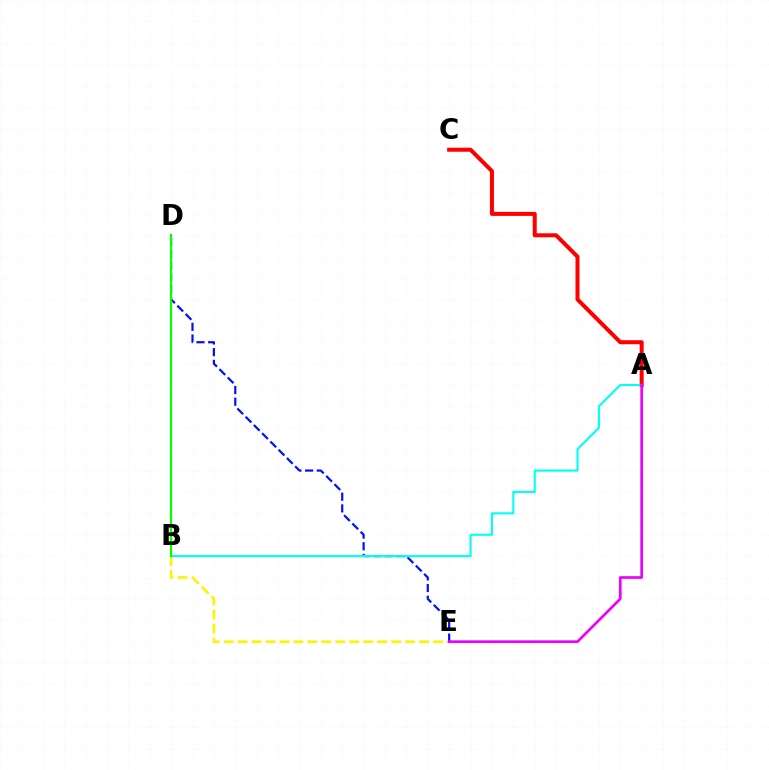{('B', 'E'): [{'color': '#fcf500', 'line_style': 'dashed', 'thickness': 1.9}], ('A', 'C'): [{'color': '#ff0000', 'line_style': 'solid', 'thickness': 2.89}], ('D', 'E'): [{'color': '#0010ff', 'line_style': 'dashed', 'thickness': 1.59}], ('A', 'B'): [{'color': '#00fff6', 'line_style': 'solid', 'thickness': 1.53}], ('B', 'D'): [{'color': '#08ff00', 'line_style': 'solid', 'thickness': 1.59}], ('A', 'E'): [{'color': '#ee00ff', 'line_style': 'solid', 'thickness': 1.94}]}